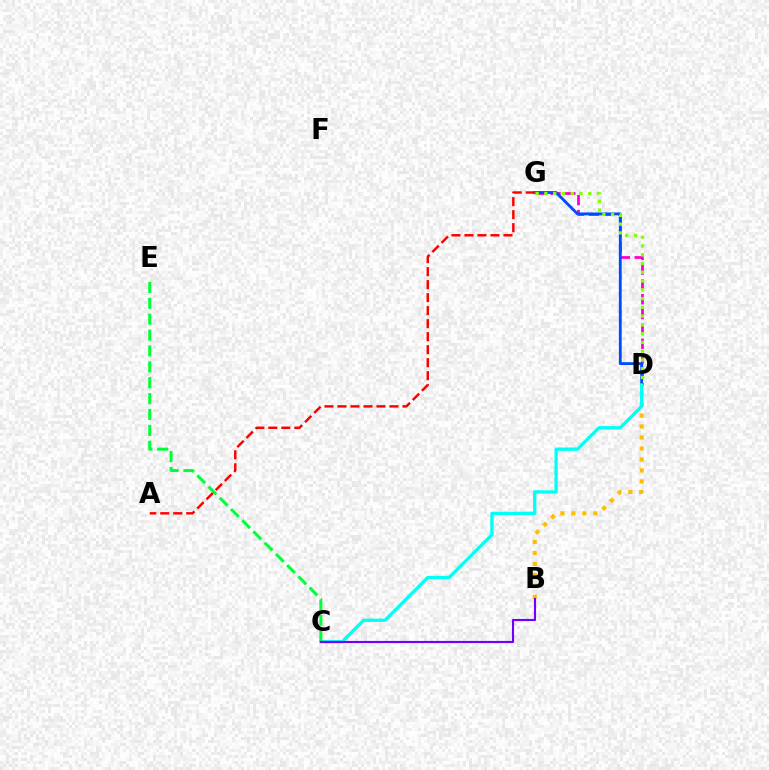{('D', 'G'): [{'color': '#ff00cf', 'line_style': 'dashed', 'thickness': 2.01}, {'color': '#004bff', 'line_style': 'solid', 'thickness': 2.05}, {'color': '#84ff00', 'line_style': 'dotted', 'thickness': 2.38}], ('B', 'D'): [{'color': '#ffbd00', 'line_style': 'dotted', 'thickness': 2.98}], ('C', 'D'): [{'color': '#00fff6', 'line_style': 'solid', 'thickness': 2.36}], ('C', 'E'): [{'color': '#00ff39', 'line_style': 'dashed', 'thickness': 2.16}], ('A', 'G'): [{'color': '#ff0000', 'line_style': 'dashed', 'thickness': 1.77}], ('B', 'C'): [{'color': '#7200ff', 'line_style': 'solid', 'thickness': 1.55}]}